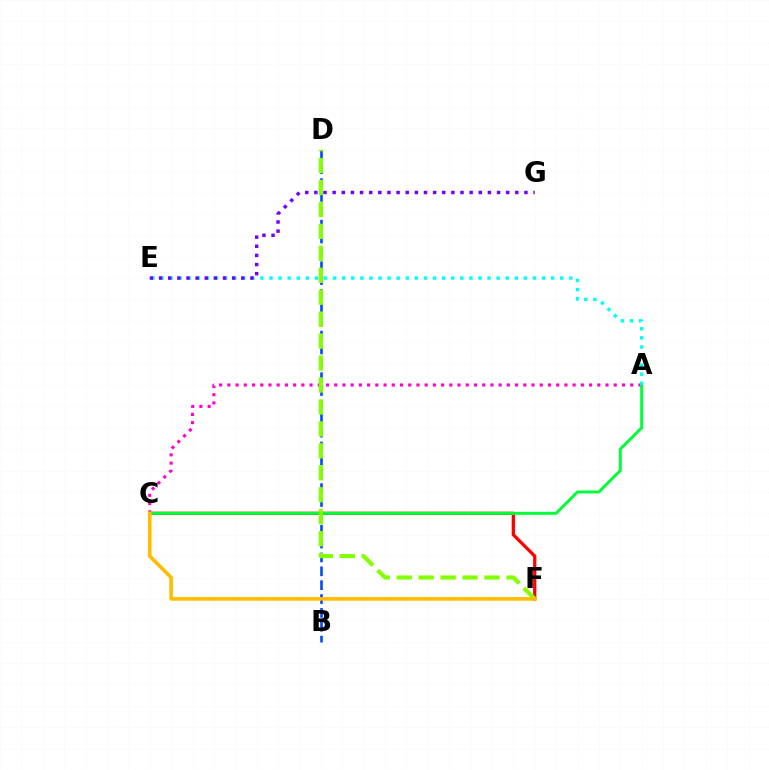{('B', 'D'): [{'color': '#004bff', 'line_style': 'dashed', 'thickness': 1.88}], ('A', 'C'): [{'color': '#ff00cf', 'line_style': 'dotted', 'thickness': 2.23}, {'color': '#00ff39', 'line_style': 'solid', 'thickness': 2.13}], ('C', 'F'): [{'color': '#ff0000', 'line_style': 'solid', 'thickness': 2.35}, {'color': '#ffbd00', 'line_style': 'solid', 'thickness': 2.64}], ('D', 'F'): [{'color': '#84ff00', 'line_style': 'dashed', 'thickness': 2.98}], ('A', 'E'): [{'color': '#00fff6', 'line_style': 'dotted', 'thickness': 2.47}], ('E', 'G'): [{'color': '#7200ff', 'line_style': 'dotted', 'thickness': 2.48}]}